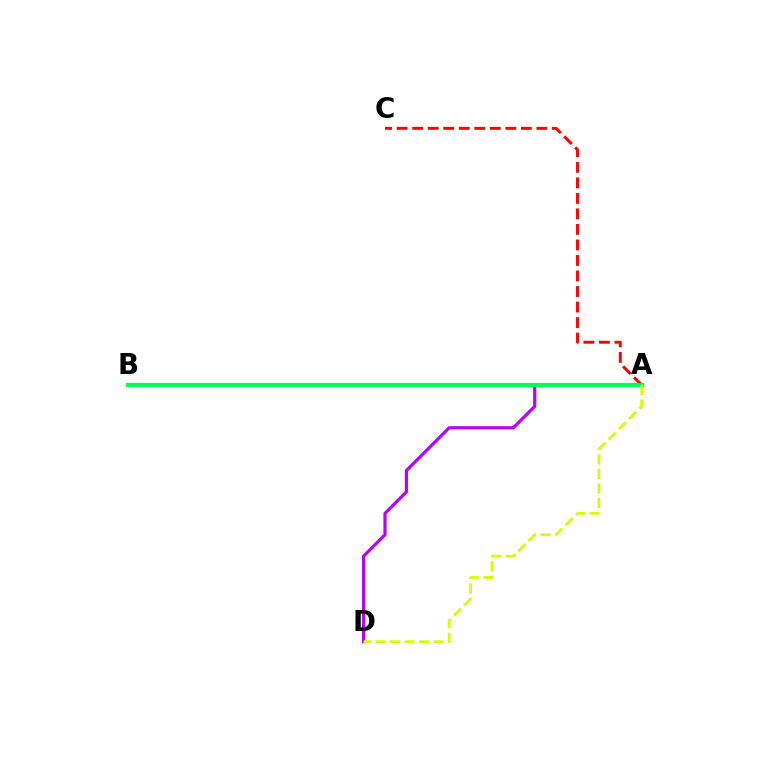{('A', 'C'): [{'color': '#ff0000', 'line_style': 'dashed', 'thickness': 2.11}], ('A', 'D'): [{'color': '#b900ff', 'line_style': 'solid', 'thickness': 2.29}, {'color': '#d1ff00', 'line_style': 'dashed', 'thickness': 1.97}], ('A', 'B'): [{'color': '#0074ff', 'line_style': 'dashed', 'thickness': 2.65}, {'color': '#00ff5c', 'line_style': 'solid', 'thickness': 2.99}]}